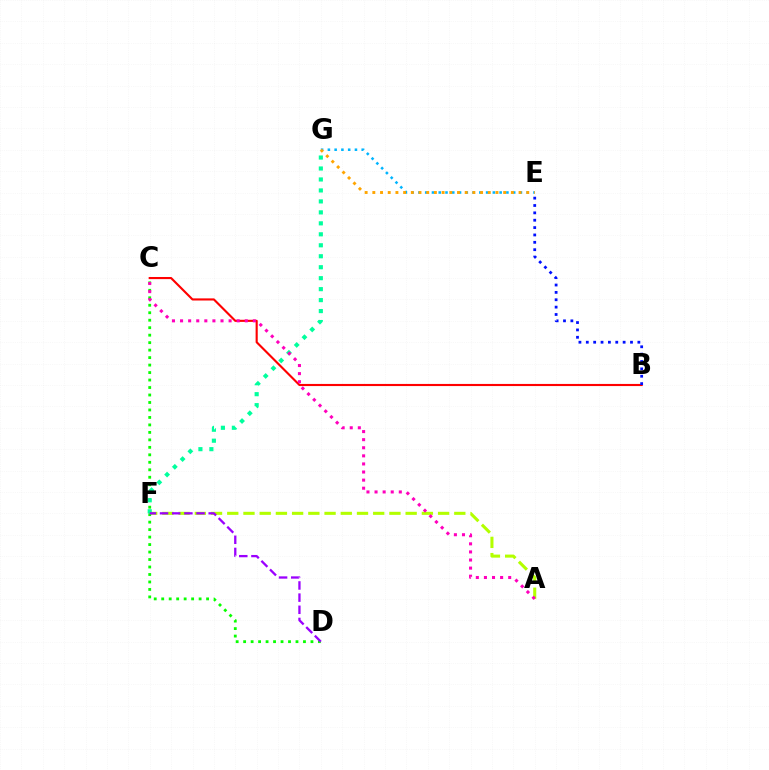{('A', 'F'): [{'color': '#b3ff00', 'line_style': 'dashed', 'thickness': 2.2}], ('E', 'G'): [{'color': '#00b5ff', 'line_style': 'dotted', 'thickness': 1.84}, {'color': '#ffa500', 'line_style': 'dotted', 'thickness': 2.09}], ('B', 'C'): [{'color': '#ff0000', 'line_style': 'solid', 'thickness': 1.53}], ('C', 'D'): [{'color': '#08ff00', 'line_style': 'dotted', 'thickness': 2.03}], ('B', 'E'): [{'color': '#0010ff', 'line_style': 'dotted', 'thickness': 2.0}], ('F', 'G'): [{'color': '#00ff9d', 'line_style': 'dotted', 'thickness': 2.98}], ('A', 'C'): [{'color': '#ff00bd', 'line_style': 'dotted', 'thickness': 2.2}], ('D', 'F'): [{'color': '#9b00ff', 'line_style': 'dashed', 'thickness': 1.65}]}